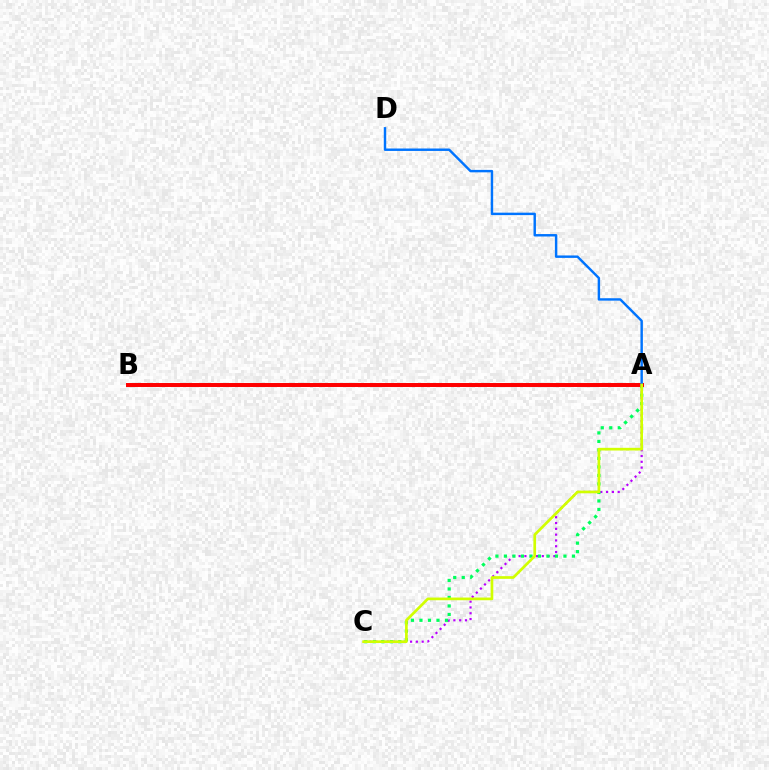{('A', 'C'): [{'color': '#b900ff', 'line_style': 'dotted', 'thickness': 1.57}, {'color': '#00ff5c', 'line_style': 'dotted', 'thickness': 2.31}, {'color': '#d1ff00', 'line_style': 'solid', 'thickness': 1.93}], ('A', 'B'): [{'color': '#ff0000', 'line_style': 'solid', 'thickness': 2.86}], ('A', 'D'): [{'color': '#0074ff', 'line_style': 'solid', 'thickness': 1.76}]}